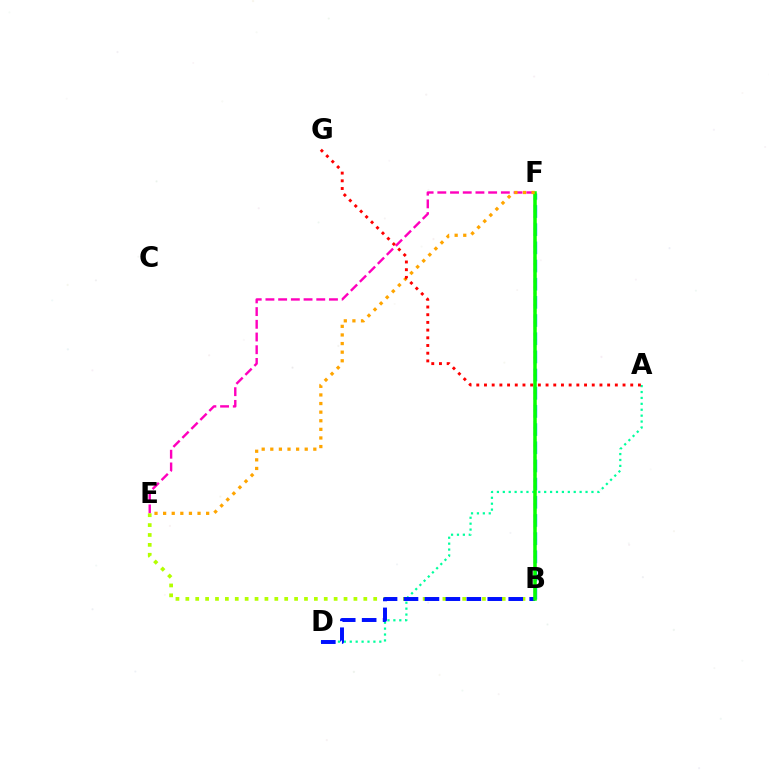{('E', 'F'): [{'color': '#ff00bd', 'line_style': 'dashed', 'thickness': 1.73}, {'color': '#ffa500', 'line_style': 'dotted', 'thickness': 2.34}], ('B', 'F'): [{'color': '#00b5ff', 'line_style': 'dashed', 'thickness': 2.47}, {'color': '#9b00ff', 'line_style': 'dotted', 'thickness': 1.59}, {'color': '#08ff00', 'line_style': 'solid', 'thickness': 2.53}], ('A', 'D'): [{'color': '#00ff9d', 'line_style': 'dotted', 'thickness': 1.61}], ('B', 'E'): [{'color': '#b3ff00', 'line_style': 'dotted', 'thickness': 2.69}], ('B', 'D'): [{'color': '#0010ff', 'line_style': 'dashed', 'thickness': 2.85}], ('A', 'G'): [{'color': '#ff0000', 'line_style': 'dotted', 'thickness': 2.09}]}